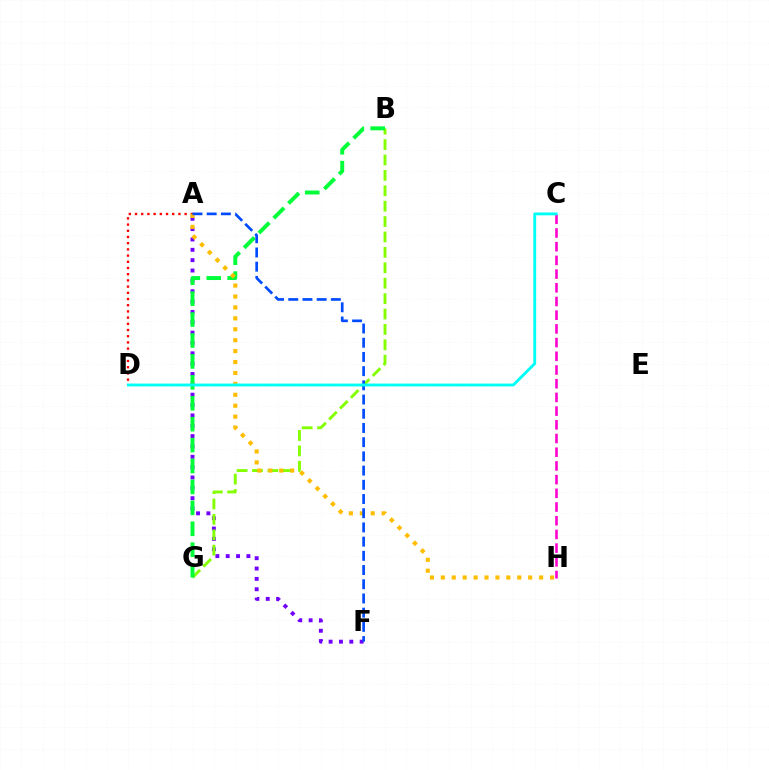{('A', 'F'): [{'color': '#7200ff', 'line_style': 'dotted', 'thickness': 2.81}, {'color': '#004bff', 'line_style': 'dashed', 'thickness': 1.93}], ('B', 'G'): [{'color': '#84ff00', 'line_style': 'dashed', 'thickness': 2.09}, {'color': '#00ff39', 'line_style': 'dashed', 'thickness': 2.84}], ('C', 'H'): [{'color': '#ff00cf', 'line_style': 'dashed', 'thickness': 1.86}], ('A', 'D'): [{'color': '#ff0000', 'line_style': 'dotted', 'thickness': 1.68}], ('A', 'H'): [{'color': '#ffbd00', 'line_style': 'dotted', 'thickness': 2.97}], ('C', 'D'): [{'color': '#00fff6', 'line_style': 'solid', 'thickness': 2.06}]}